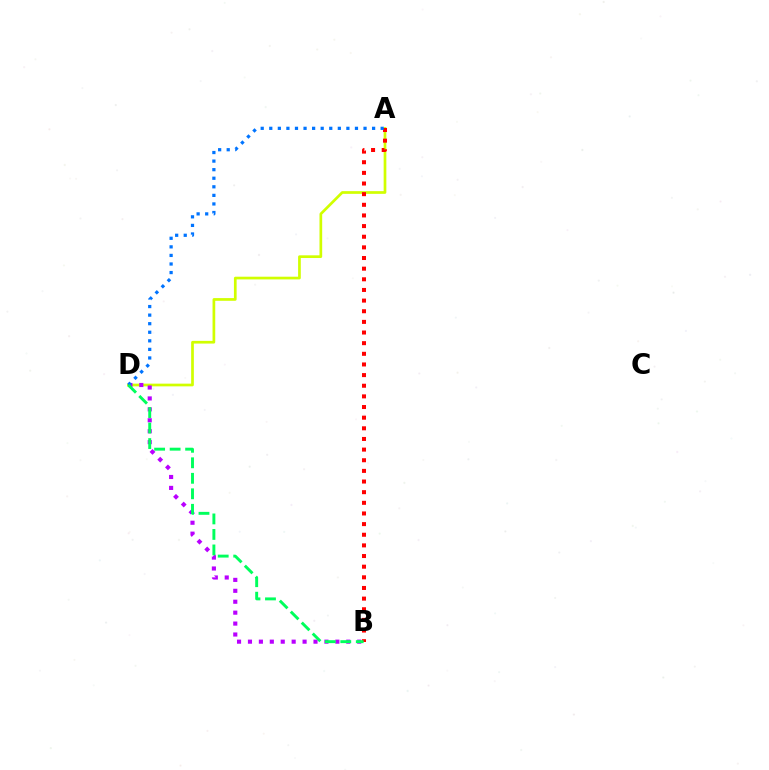{('A', 'D'): [{'color': '#d1ff00', 'line_style': 'solid', 'thickness': 1.95}, {'color': '#0074ff', 'line_style': 'dotted', 'thickness': 2.33}], ('B', 'D'): [{'color': '#b900ff', 'line_style': 'dotted', 'thickness': 2.97}, {'color': '#00ff5c', 'line_style': 'dashed', 'thickness': 2.11}], ('A', 'B'): [{'color': '#ff0000', 'line_style': 'dotted', 'thickness': 2.89}]}